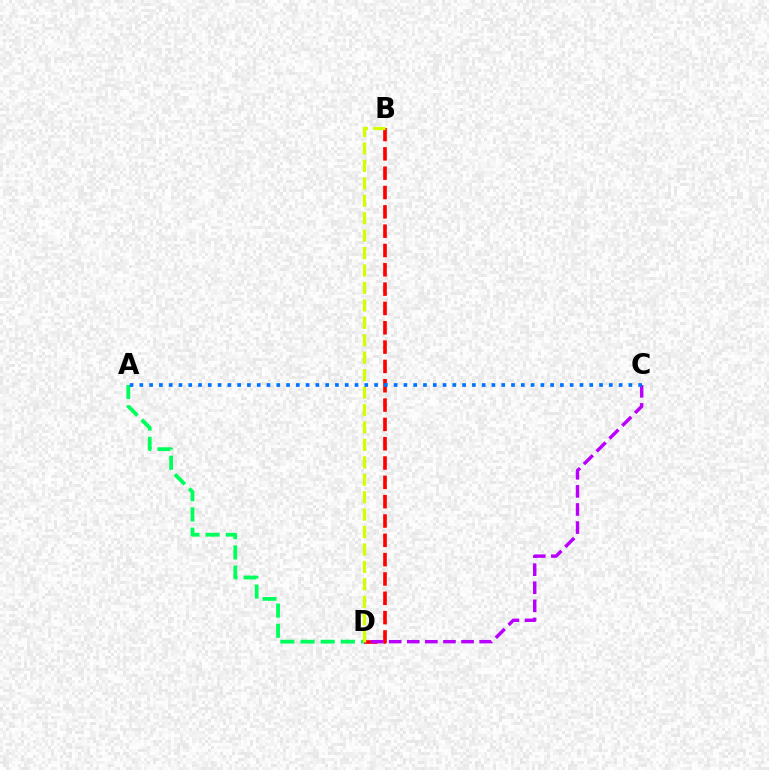{('A', 'D'): [{'color': '#00ff5c', 'line_style': 'dashed', 'thickness': 2.74}], ('B', 'D'): [{'color': '#ff0000', 'line_style': 'dashed', 'thickness': 2.62}, {'color': '#d1ff00', 'line_style': 'dashed', 'thickness': 2.37}], ('C', 'D'): [{'color': '#b900ff', 'line_style': 'dashed', 'thickness': 2.46}], ('A', 'C'): [{'color': '#0074ff', 'line_style': 'dotted', 'thickness': 2.66}]}